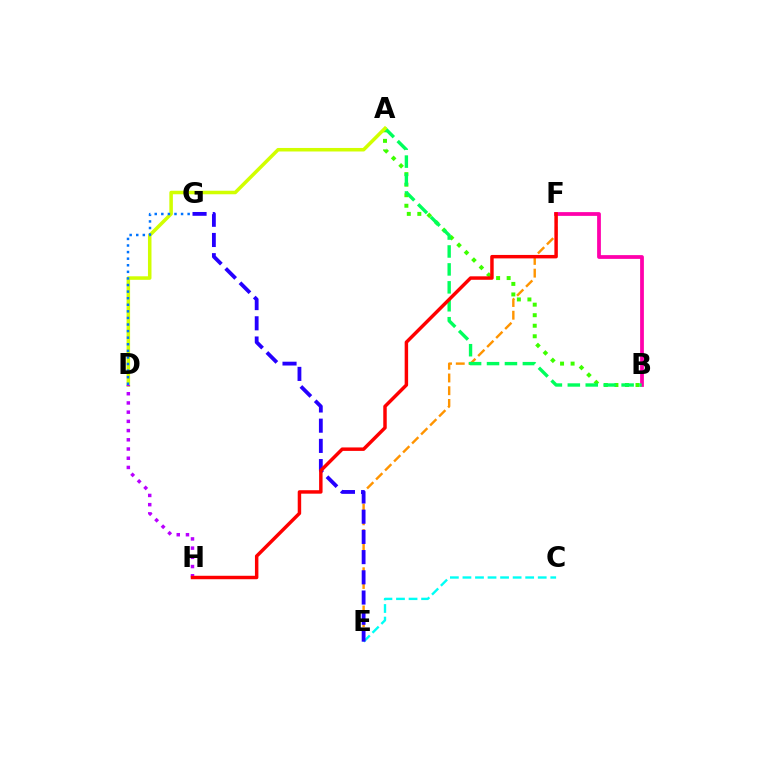{('B', 'F'): [{'color': '#ff00ac', 'line_style': 'solid', 'thickness': 2.71}], ('E', 'F'): [{'color': '#ff9400', 'line_style': 'dashed', 'thickness': 1.73}], ('A', 'B'): [{'color': '#3dff00', 'line_style': 'dotted', 'thickness': 2.86}, {'color': '#00ff5c', 'line_style': 'dashed', 'thickness': 2.44}], ('A', 'D'): [{'color': '#d1ff00', 'line_style': 'solid', 'thickness': 2.54}], ('C', 'E'): [{'color': '#00fff6', 'line_style': 'dashed', 'thickness': 1.7}], ('D', 'G'): [{'color': '#0074ff', 'line_style': 'dotted', 'thickness': 1.79}], ('D', 'H'): [{'color': '#b900ff', 'line_style': 'dotted', 'thickness': 2.5}], ('E', 'G'): [{'color': '#2500ff', 'line_style': 'dashed', 'thickness': 2.75}], ('F', 'H'): [{'color': '#ff0000', 'line_style': 'solid', 'thickness': 2.49}]}